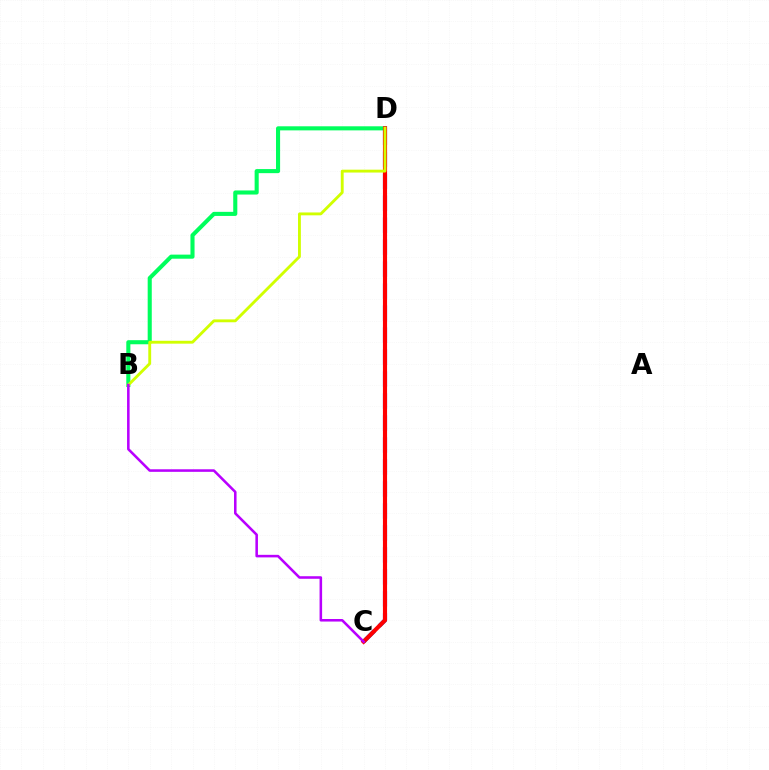{('B', 'D'): [{'color': '#00ff5c', 'line_style': 'solid', 'thickness': 2.94}, {'color': '#d1ff00', 'line_style': 'solid', 'thickness': 2.06}], ('C', 'D'): [{'color': '#0074ff', 'line_style': 'dashed', 'thickness': 2.99}, {'color': '#ff0000', 'line_style': 'solid', 'thickness': 2.98}], ('B', 'C'): [{'color': '#b900ff', 'line_style': 'solid', 'thickness': 1.84}]}